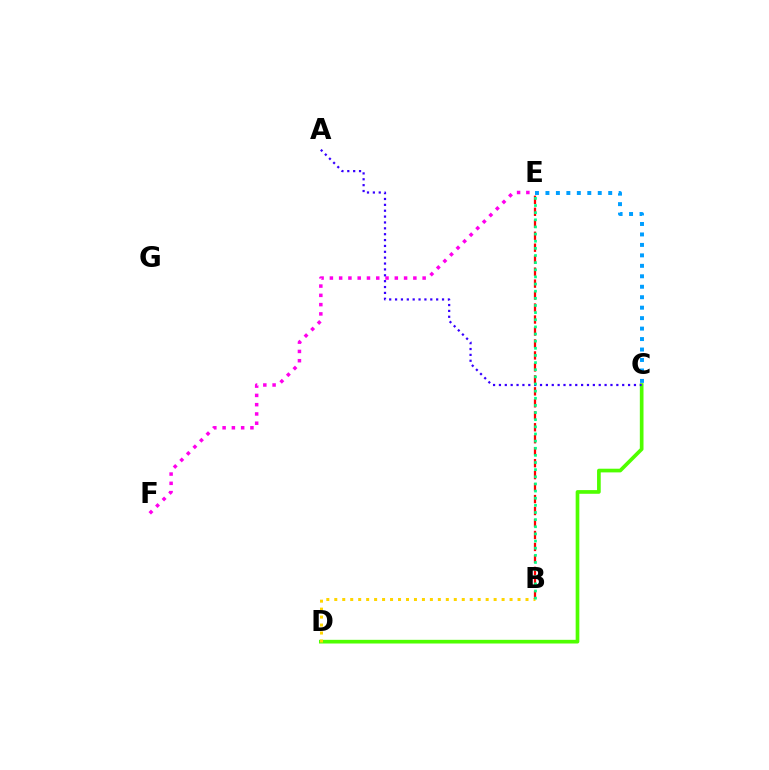{('C', 'E'): [{'color': '#009eff', 'line_style': 'dotted', 'thickness': 2.84}], ('C', 'D'): [{'color': '#4fff00', 'line_style': 'solid', 'thickness': 2.65}], ('E', 'F'): [{'color': '#ff00ed', 'line_style': 'dotted', 'thickness': 2.52}], ('A', 'C'): [{'color': '#3700ff', 'line_style': 'dotted', 'thickness': 1.59}], ('B', 'D'): [{'color': '#ffd500', 'line_style': 'dotted', 'thickness': 2.16}], ('B', 'E'): [{'color': '#ff0000', 'line_style': 'dashed', 'thickness': 1.63}, {'color': '#00ff86', 'line_style': 'dotted', 'thickness': 1.94}]}